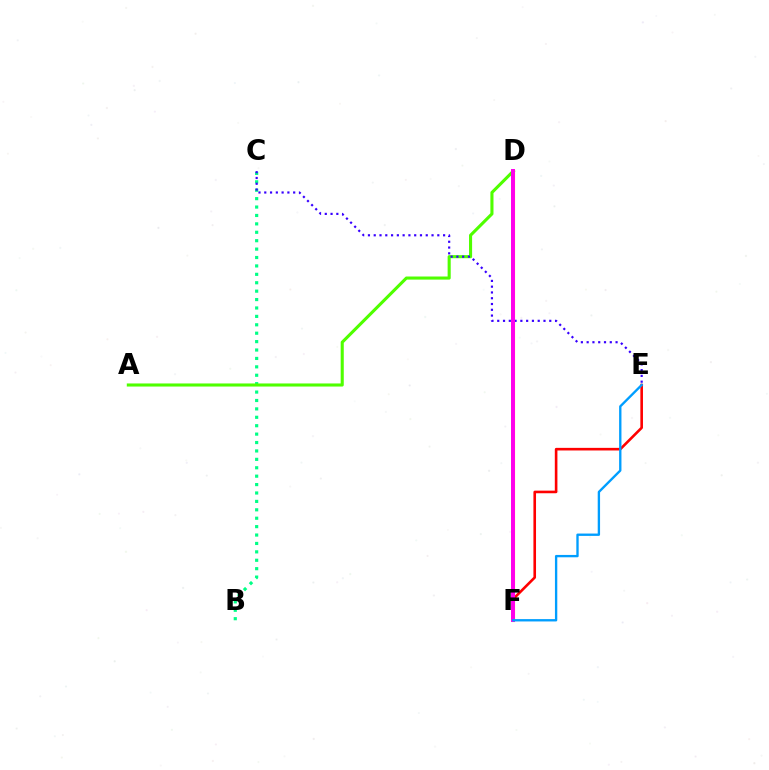{('E', 'F'): [{'color': '#ff0000', 'line_style': 'solid', 'thickness': 1.88}, {'color': '#009eff', 'line_style': 'solid', 'thickness': 1.69}], ('D', 'F'): [{'color': '#ffd500', 'line_style': 'solid', 'thickness': 2.25}, {'color': '#ff00ed', 'line_style': 'solid', 'thickness': 2.85}], ('B', 'C'): [{'color': '#00ff86', 'line_style': 'dotted', 'thickness': 2.28}], ('A', 'D'): [{'color': '#4fff00', 'line_style': 'solid', 'thickness': 2.22}], ('C', 'E'): [{'color': '#3700ff', 'line_style': 'dotted', 'thickness': 1.57}]}